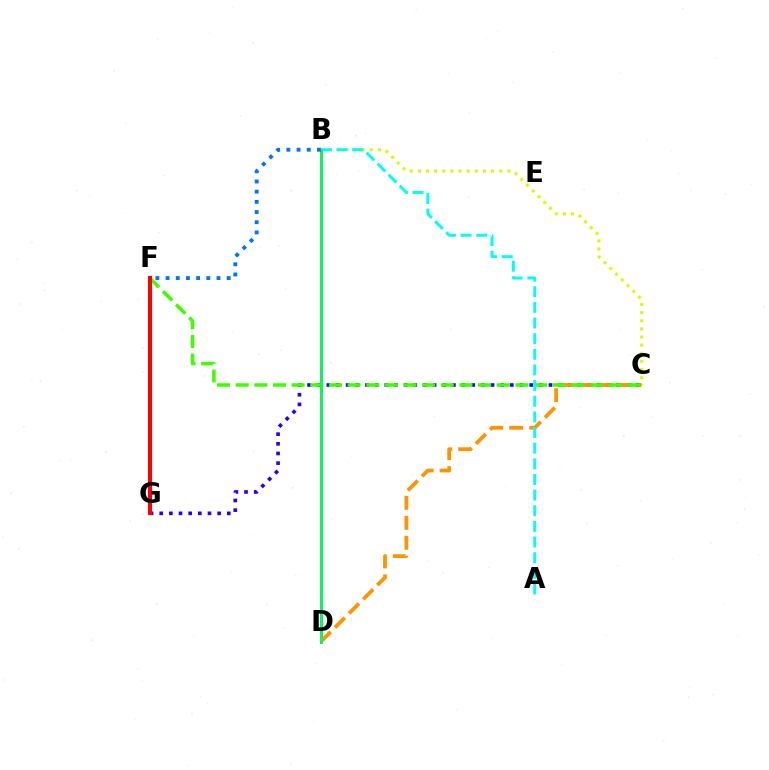{('B', 'C'): [{'color': '#d1ff00', 'line_style': 'dotted', 'thickness': 2.21}], ('F', 'G'): [{'color': '#b900ff', 'line_style': 'dashed', 'thickness': 2.67}, {'color': '#ff0000', 'line_style': 'solid', 'thickness': 2.94}], ('B', 'D'): [{'color': '#ff00ac', 'line_style': 'solid', 'thickness': 1.88}, {'color': '#00ff5c', 'line_style': 'solid', 'thickness': 2.0}], ('C', 'G'): [{'color': '#2500ff', 'line_style': 'dotted', 'thickness': 2.62}], ('C', 'D'): [{'color': '#ff9400', 'line_style': 'dashed', 'thickness': 2.71}], ('C', 'F'): [{'color': '#3dff00', 'line_style': 'dashed', 'thickness': 2.53}], ('A', 'B'): [{'color': '#00fff6', 'line_style': 'dashed', 'thickness': 2.13}], ('B', 'F'): [{'color': '#0074ff', 'line_style': 'dotted', 'thickness': 2.77}]}